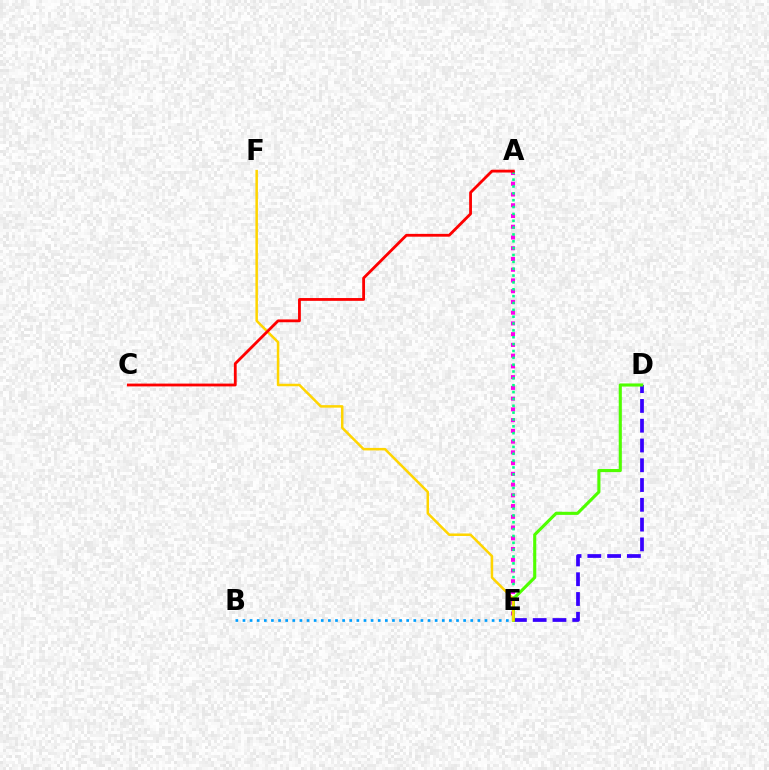{('A', 'E'): [{'color': '#ff00ed', 'line_style': 'dotted', 'thickness': 2.92}, {'color': '#00ff86', 'line_style': 'dotted', 'thickness': 1.86}], ('D', 'E'): [{'color': '#3700ff', 'line_style': 'dashed', 'thickness': 2.69}, {'color': '#4fff00', 'line_style': 'solid', 'thickness': 2.24}], ('B', 'E'): [{'color': '#009eff', 'line_style': 'dotted', 'thickness': 1.93}], ('E', 'F'): [{'color': '#ffd500', 'line_style': 'solid', 'thickness': 1.81}], ('A', 'C'): [{'color': '#ff0000', 'line_style': 'solid', 'thickness': 2.03}]}